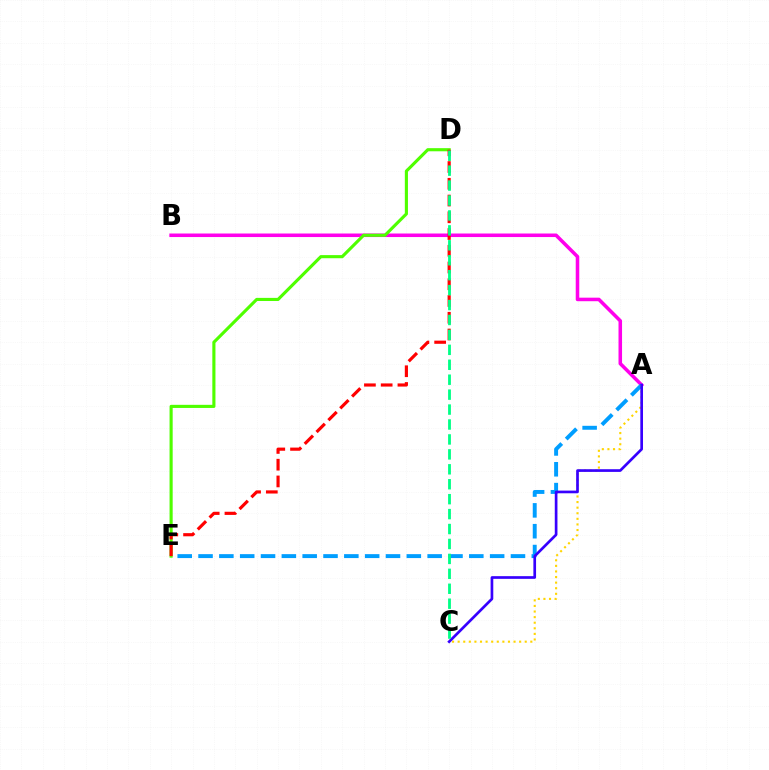{('A', 'B'): [{'color': '#ff00ed', 'line_style': 'solid', 'thickness': 2.55}], ('D', 'E'): [{'color': '#4fff00', 'line_style': 'solid', 'thickness': 2.25}, {'color': '#ff0000', 'line_style': 'dashed', 'thickness': 2.27}], ('A', 'E'): [{'color': '#009eff', 'line_style': 'dashed', 'thickness': 2.83}], ('A', 'C'): [{'color': '#ffd500', 'line_style': 'dotted', 'thickness': 1.52}, {'color': '#3700ff', 'line_style': 'solid', 'thickness': 1.93}], ('C', 'D'): [{'color': '#00ff86', 'line_style': 'dashed', 'thickness': 2.03}]}